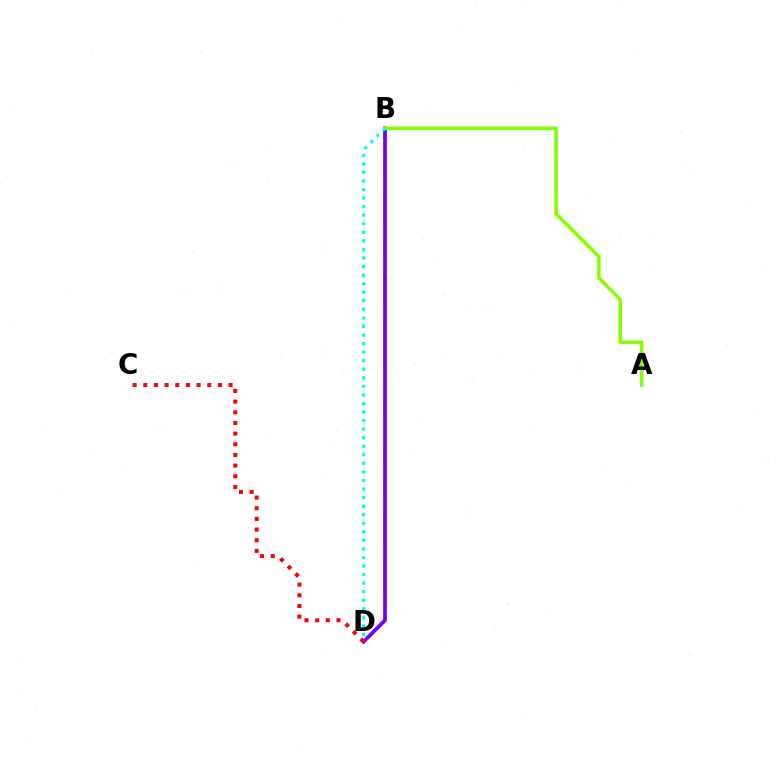{('B', 'D'): [{'color': '#7200ff', 'line_style': 'solid', 'thickness': 2.7}, {'color': '#00fff6', 'line_style': 'dotted', 'thickness': 2.32}], ('A', 'B'): [{'color': '#84ff00', 'line_style': 'solid', 'thickness': 2.52}], ('C', 'D'): [{'color': '#ff0000', 'line_style': 'dotted', 'thickness': 2.9}]}